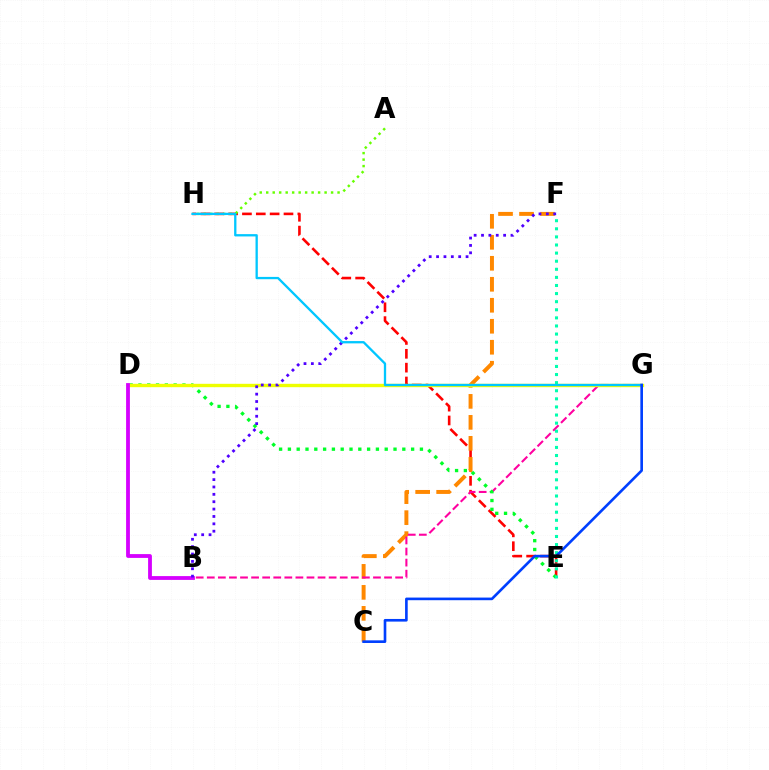{('E', 'H'): [{'color': '#ff0000', 'line_style': 'dashed', 'thickness': 1.88}], ('C', 'F'): [{'color': '#ff8800', 'line_style': 'dashed', 'thickness': 2.85}], ('A', 'H'): [{'color': '#66ff00', 'line_style': 'dotted', 'thickness': 1.76}], ('B', 'G'): [{'color': '#ff00a0', 'line_style': 'dashed', 'thickness': 1.51}], ('D', 'E'): [{'color': '#00ff27', 'line_style': 'dotted', 'thickness': 2.39}], ('D', 'G'): [{'color': '#eeff00', 'line_style': 'solid', 'thickness': 2.43}], ('B', 'D'): [{'color': '#d600ff', 'line_style': 'solid', 'thickness': 2.74}], ('B', 'F'): [{'color': '#4f00ff', 'line_style': 'dotted', 'thickness': 2.0}], ('G', 'H'): [{'color': '#00c7ff', 'line_style': 'solid', 'thickness': 1.66}], ('E', 'F'): [{'color': '#00ffaf', 'line_style': 'dotted', 'thickness': 2.2}], ('C', 'G'): [{'color': '#003fff', 'line_style': 'solid', 'thickness': 1.9}]}